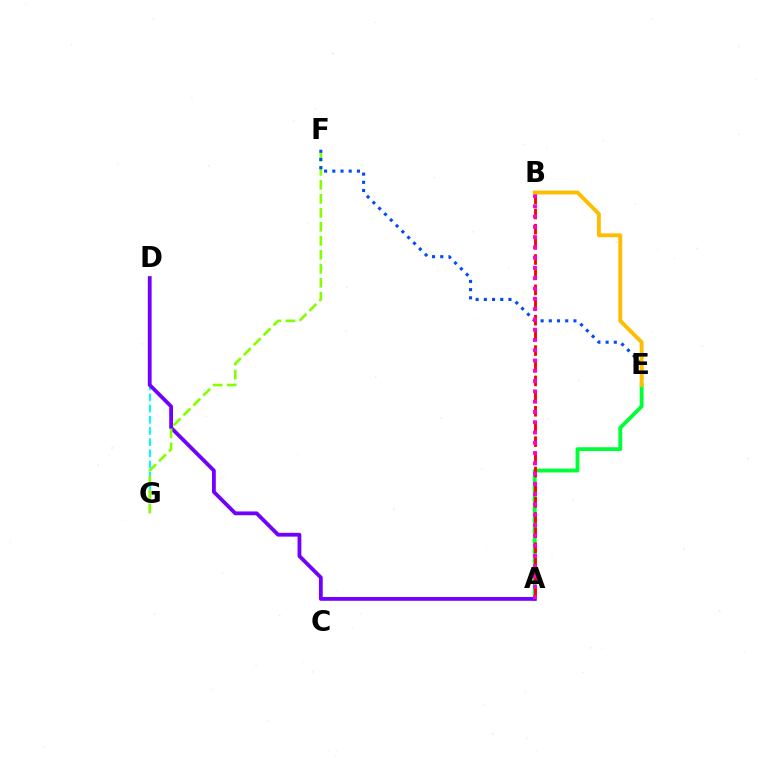{('A', 'E'): [{'color': '#00ff39', 'line_style': 'solid', 'thickness': 2.77}], ('D', 'G'): [{'color': '#00fff6', 'line_style': 'dashed', 'thickness': 1.52}], ('A', 'D'): [{'color': '#7200ff', 'line_style': 'solid', 'thickness': 2.74}], ('F', 'G'): [{'color': '#84ff00', 'line_style': 'dashed', 'thickness': 1.9}], ('E', 'F'): [{'color': '#004bff', 'line_style': 'dotted', 'thickness': 2.23}], ('A', 'B'): [{'color': '#ff0000', 'line_style': 'dashed', 'thickness': 2.06}, {'color': '#ff00cf', 'line_style': 'dotted', 'thickness': 2.79}], ('B', 'E'): [{'color': '#ffbd00', 'line_style': 'solid', 'thickness': 2.8}]}